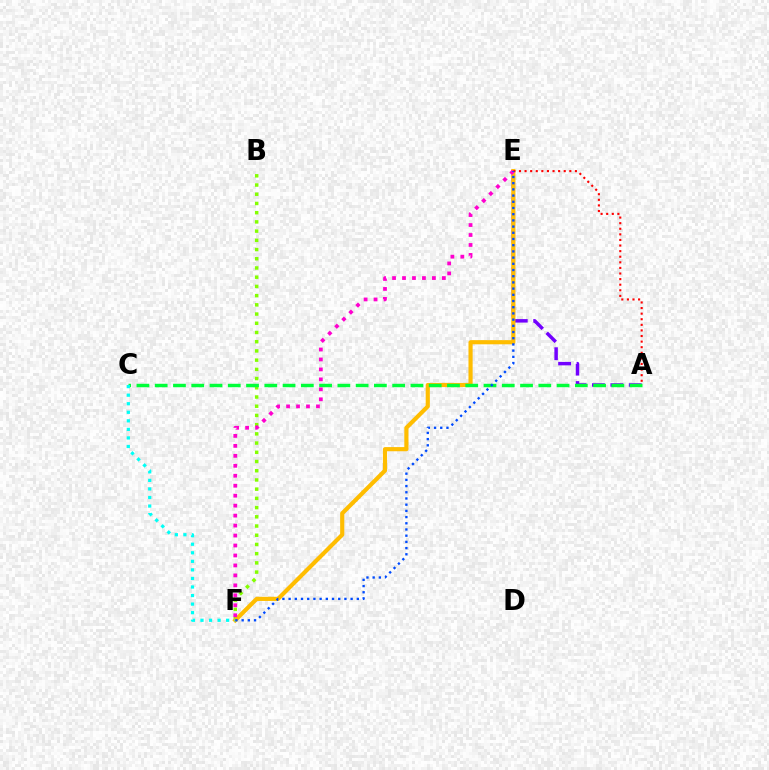{('A', 'E'): [{'color': '#7200ff', 'line_style': 'dashed', 'thickness': 2.5}, {'color': '#ff0000', 'line_style': 'dotted', 'thickness': 1.52}], ('B', 'F'): [{'color': '#84ff00', 'line_style': 'dotted', 'thickness': 2.5}], ('E', 'F'): [{'color': '#ffbd00', 'line_style': 'solid', 'thickness': 2.99}, {'color': '#ff00cf', 'line_style': 'dotted', 'thickness': 2.71}, {'color': '#004bff', 'line_style': 'dotted', 'thickness': 1.69}], ('A', 'C'): [{'color': '#00ff39', 'line_style': 'dashed', 'thickness': 2.48}], ('C', 'F'): [{'color': '#00fff6', 'line_style': 'dotted', 'thickness': 2.32}]}